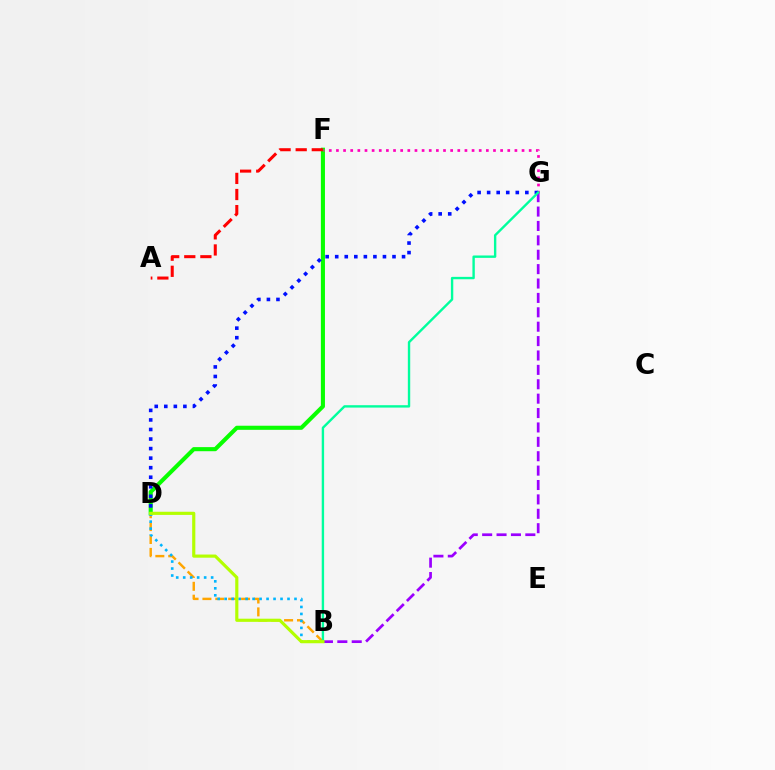{('D', 'F'): [{'color': '#08ff00', 'line_style': 'solid', 'thickness': 2.95}], ('F', 'G'): [{'color': '#ff00bd', 'line_style': 'dotted', 'thickness': 1.94}], ('A', 'F'): [{'color': '#ff0000', 'line_style': 'dashed', 'thickness': 2.19}], ('B', 'D'): [{'color': '#ffa500', 'line_style': 'dashed', 'thickness': 1.75}, {'color': '#00b5ff', 'line_style': 'dotted', 'thickness': 1.9}, {'color': '#b3ff00', 'line_style': 'solid', 'thickness': 2.27}], ('D', 'G'): [{'color': '#0010ff', 'line_style': 'dotted', 'thickness': 2.59}], ('B', 'G'): [{'color': '#9b00ff', 'line_style': 'dashed', 'thickness': 1.96}, {'color': '#00ff9d', 'line_style': 'solid', 'thickness': 1.72}]}